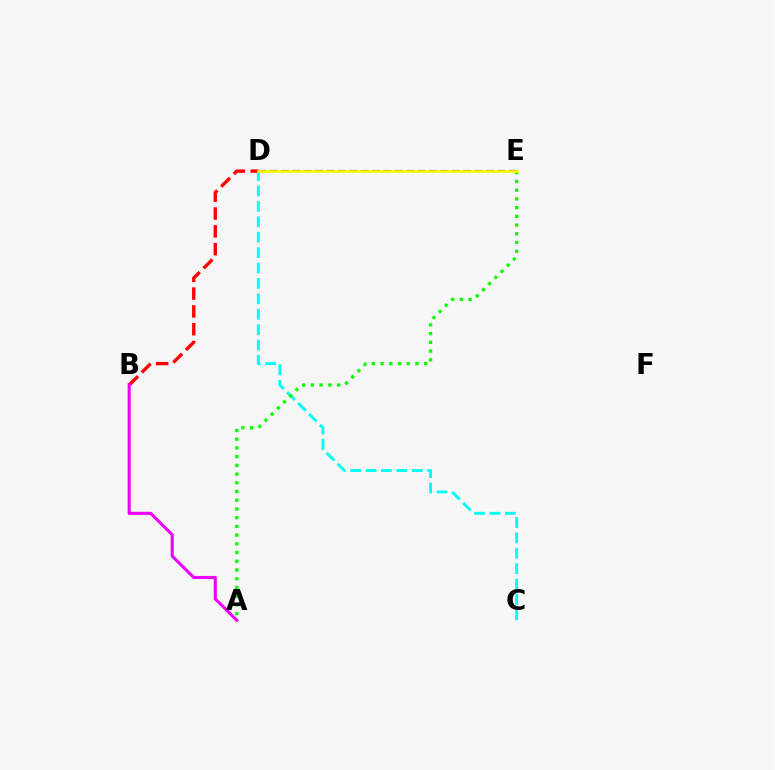{('C', 'D'): [{'color': '#00fff6', 'line_style': 'dashed', 'thickness': 2.09}], ('D', 'E'): [{'color': '#0010ff', 'line_style': 'dashed', 'thickness': 1.55}, {'color': '#fcf500', 'line_style': 'solid', 'thickness': 1.97}], ('A', 'E'): [{'color': '#08ff00', 'line_style': 'dotted', 'thickness': 2.37}], ('B', 'D'): [{'color': '#ff0000', 'line_style': 'dashed', 'thickness': 2.42}], ('A', 'B'): [{'color': '#ee00ff', 'line_style': 'solid', 'thickness': 2.22}]}